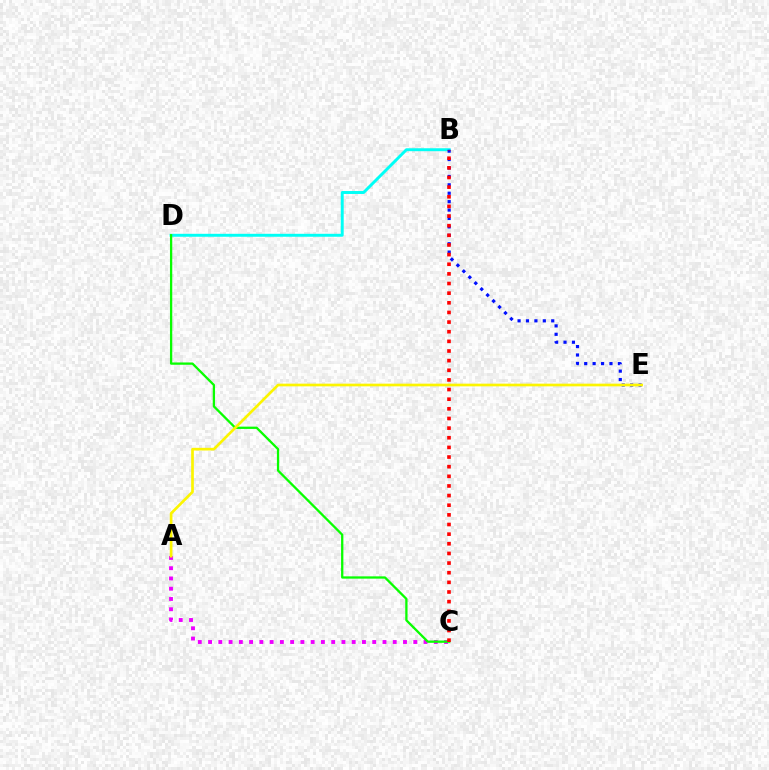{('A', 'C'): [{'color': '#ee00ff', 'line_style': 'dotted', 'thickness': 2.79}], ('B', 'D'): [{'color': '#00fff6', 'line_style': 'solid', 'thickness': 2.12}], ('B', 'E'): [{'color': '#0010ff', 'line_style': 'dotted', 'thickness': 2.29}], ('C', 'D'): [{'color': '#08ff00', 'line_style': 'solid', 'thickness': 1.65}], ('B', 'C'): [{'color': '#ff0000', 'line_style': 'dotted', 'thickness': 2.62}], ('A', 'E'): [{'color': '#fcf500', 'line_style': 'solid', 'thickness': 1.93}]}